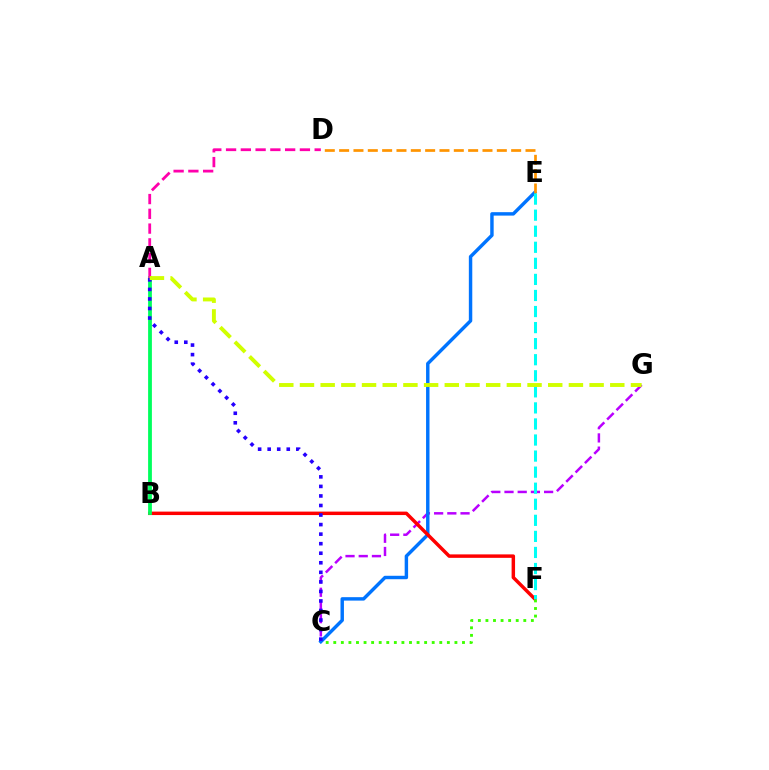{('C', 'G'): [{'color': '#b900ff', 'line_style': 'dashed', 'thickness': 1.79}], ('C', 'E'): [{'color': '#0074ff', 'line_style': 'solid', 'thickness': 2.47}], ('D', 'E'): [{'color': '#ff9400', 'line_style': 'dashed', 'thickness': 1.95}], ('B', 'F'): [{'color': '#ff0000', 'line_style': 'solid', 'thickness': 2.49}], ('E', 'F'): [{'color': '#00fff6', 'line_style': 'dashed', 'thickness': 2.18}], ('A', 'B'): [{'color': '#00ff5c', 'line_style': 'solid', 'thickness': 2.73}], ('C', 'F'): [{'color': '#3dff00', 'line_style': 'dotted', 'thickness': 2.06}], ('A', 'D'): [{'color': '#ff00ac', 'line_style': 'dashed', 'thickness': 2.01}], ('A', 'C'): [{'color': '#2500ff', 'line_style': 'dotted', 'thickness': 2.59}], ('A', 'G'): [{'color': '#d1ff00', 'line_style': 'dashed', 'thickness': 2.81}]}